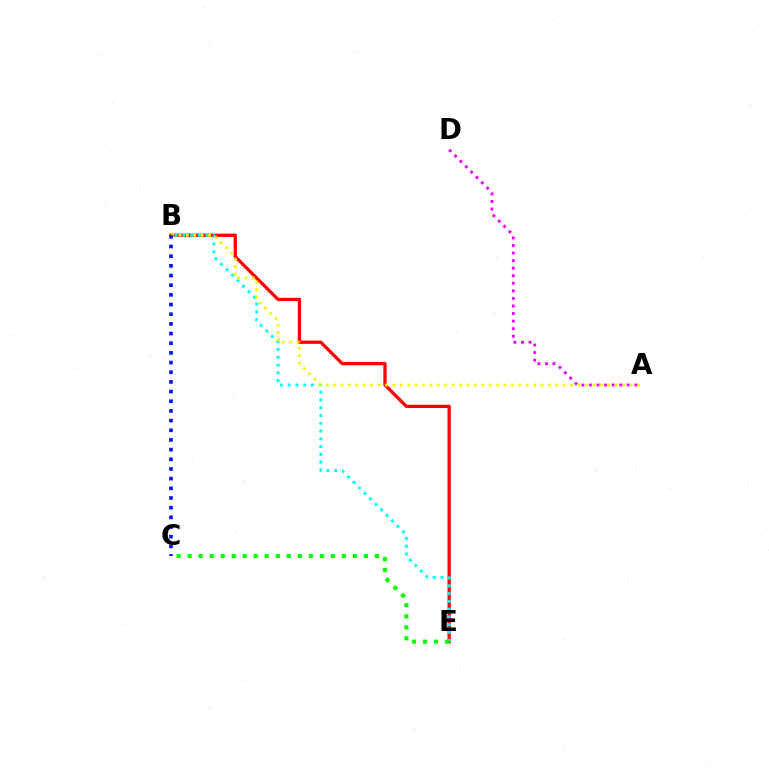{('B', 'E'): [{'color': '#ff0000', 'line_style': 'solid', 'thickness': 2.36}, {'color': '#00fff6', 'line_style': 'dotted', 'thickness': 2.11}], ('A', 'D'): [{'color': '#ee00ff', 'line_style': 'dotted', 'thickness': 2.05}], ('A', 'B'): [{'color': '#fcf500', 'line_style': 'dotted', 'thickness': 2.01}], ('B', 'C'): [{'color': '#0010ff', 'line_style': 'dotted', 'thickness': 2.63}], ('C', 'E'): [{'color': '#08ff00', 'line_style': 'dotted', 'thickness': 2.99}]}